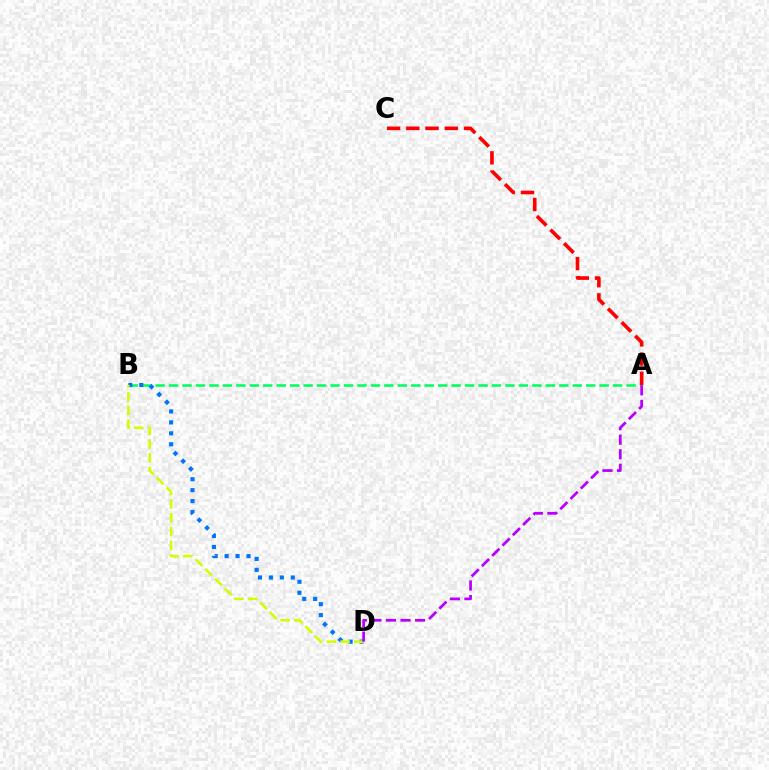{('A', 'B'): [{'color': '#00ff5c', 'line_style': 'dashed', 'thickness': 1.83}], ('B', 'D'): [{'color': '#0074ff', 'line_style': 'dotted', 'thickness': 2.97}, {'color': '#d1ff00', 'line_style': 'dashed', 'thickness': 1.87}], ('A', 'C'): [{'color': '#ff0000', 'line_style': 'dashed', 'thickness': 2.61}], ('A', 'D'): [{'color': '#b900ff', 'line_style': 'dashed', 'thickness': 1.98}]}